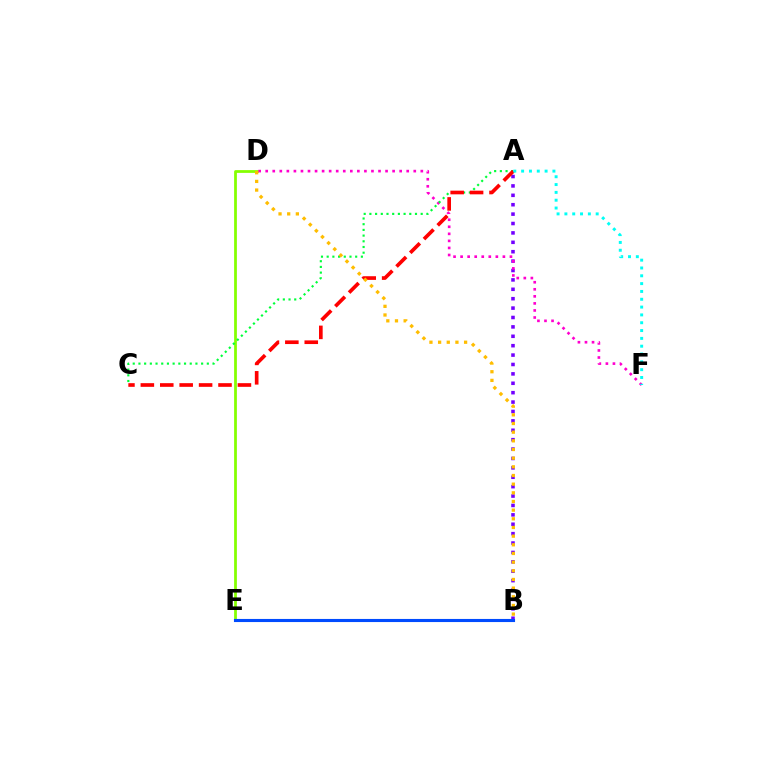{('D', 'E'): [{'color': '#84ff00', 'line_style': 'solid', 'thickness': 1.99}], ('A', 'B'): [{'color': '#7200ff', 'line_style': 'dotted', 'thickness': 2.55}], ('D', 'F'): [{'color': '#ff00cf', 'line_style': 'dotted', 'thickness': 1.92}], ('A', 'C'): [{'color': '#00ff39', 'line_style': 'dotted', 'thickness': 1.55}, {'color': '#ff0000', 'line_style': 'dashed', 'thickness': 2.64}], ('A', 'F'): [{'color': '#00fff6', 'line_style': 'dotted', 'thickness': 2.13}], ('B', 'E'): [{'color': '#004bff', 'line_style': 'solid', 'thickness': 2.24}], ('B', 'D'): [{'color': '#ffbd00', 'line_style': 'dotted', 'thickness': 2.35}]}